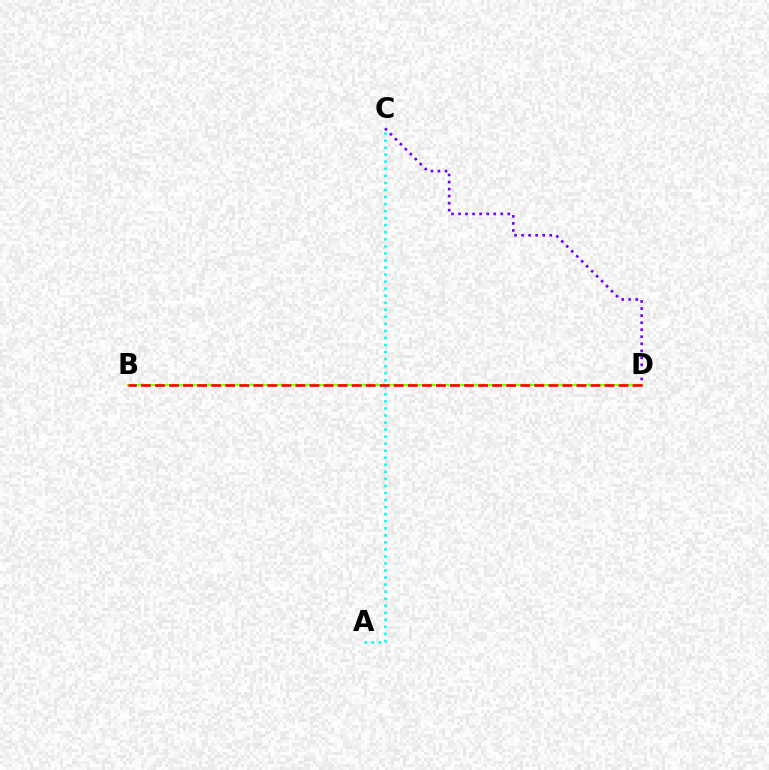{('A', 'C'): [{'color': '#00fff6', 'line_style': 'dotted', 'thickness': 1.91}], ('C', 'D'): [{'color': '#7200ff', 'line_style': 'dotted', 'thickness': 1.91}], ('B', 'D'): [{'color': '#84ff00', 'line_style': 'solid', 'thickness': 1.52}, {'color': '#ff0000', 'line_style': 'dashed', 'thickness': 1.91}]}